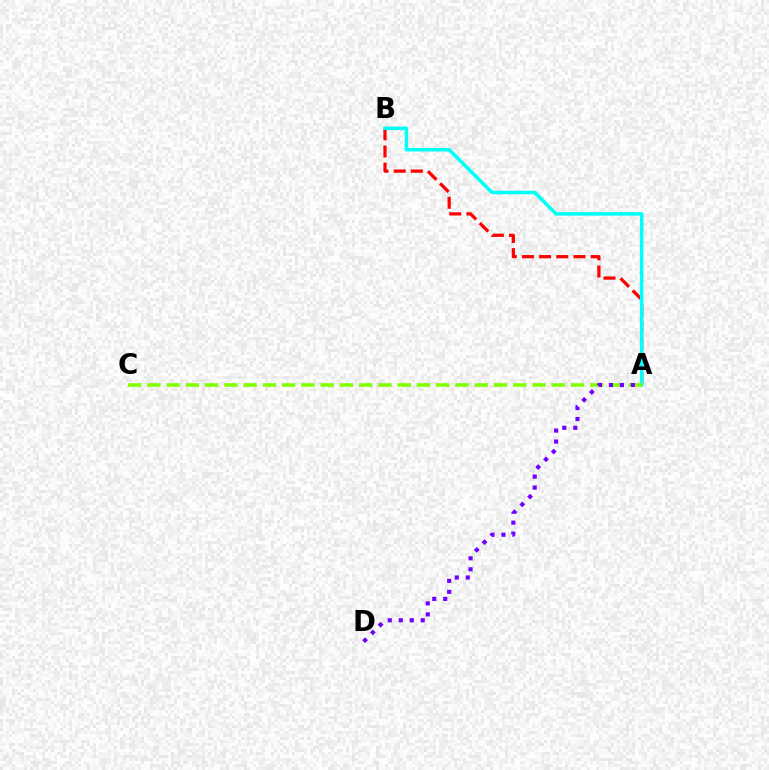{('A', 'B'): [{'color': '#ff0000', 'line_style': 'dashed', 'thickness': 2.33}, {'color': '#00fff6', 'line_style': 'solid', 'thickness': 2.53}], ('A', 'C'): [{'color': '#84ff00', 'line_style': 'dashed', 'thickness': 2.62}], ('A', 'D'): [{'color': '#7200ff', 'line_style': 'dotted', 'thickness': 2.98}]}